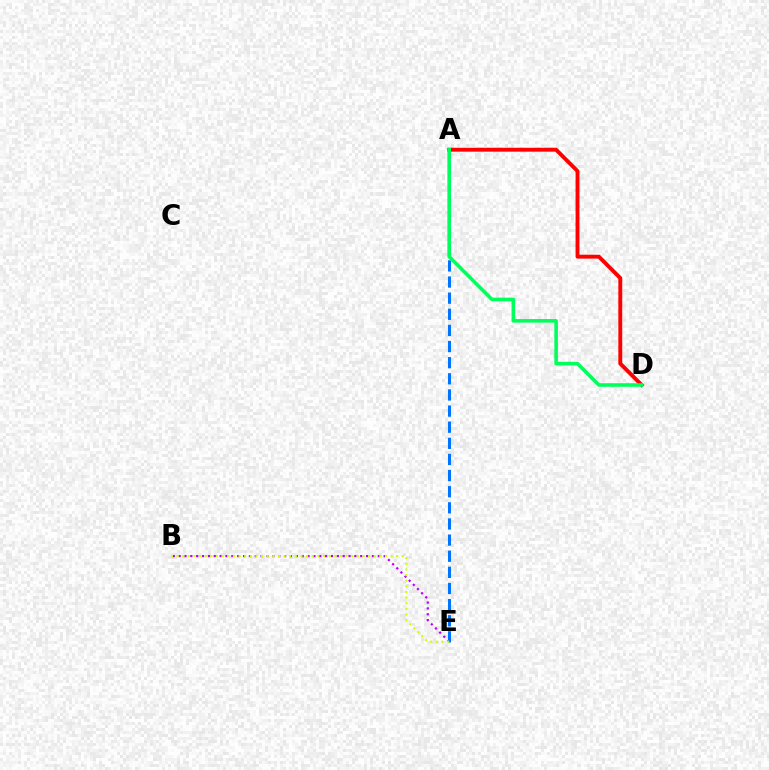{('B', 'E'): [{'color': '#b900ff', 'line_style': 'dotted', 'thickness': 1.59}, {'color': '#d1ff00', 'line_style': 'dotted', 'thickness': 1.53}], ('A', 'D'): [{'color': '#ff0000', 'line_style': 'solid', 'thickness': 2.8}, {'color': '#00ff5c', 'line_style': 'solid', 'thickness': 2.57}], ('A', 'E'): [{'color': '#0074ff', 'line_style': 'dashed', 'thickness': 2.19}]}